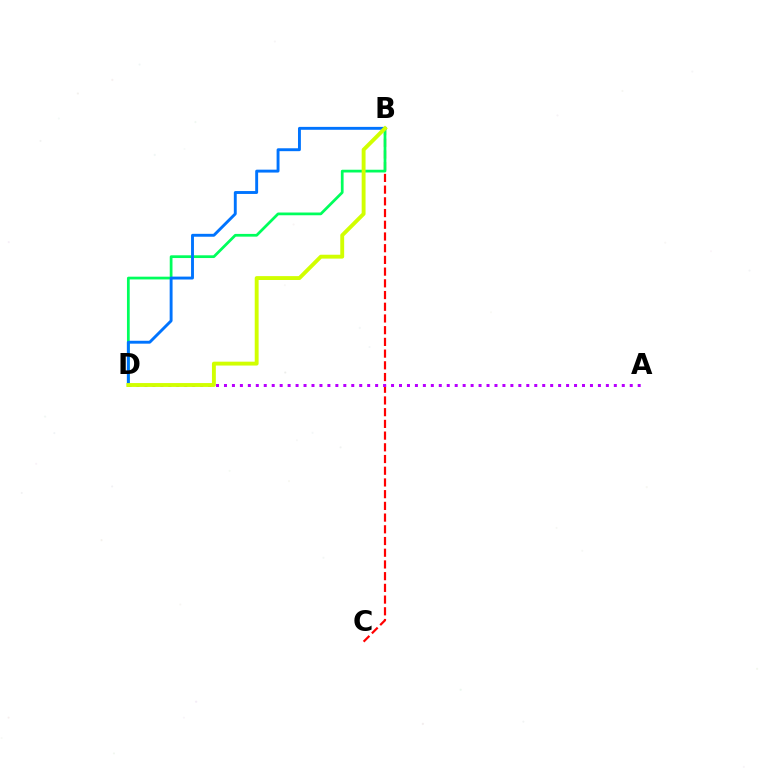{('B', 'C'): [{'color': '#ff0000', 'line_style': 'dashed', 'thickness': 1.59}], ('A', 'D'): [{'color': '#b900ff', 'line_style': 'dotted', 'thickness': 2.16}], ('B', 'D'): [{'color': '#00ff5c', 'line_style': 'solid', 'thickness': 1.98}, {'color': '#0074ff', 'line_style': 'solid', 'thickness': 2.09}, {'color': '#d1ff00', 'line_style': 'solid', 'thickness': 2.8}]}